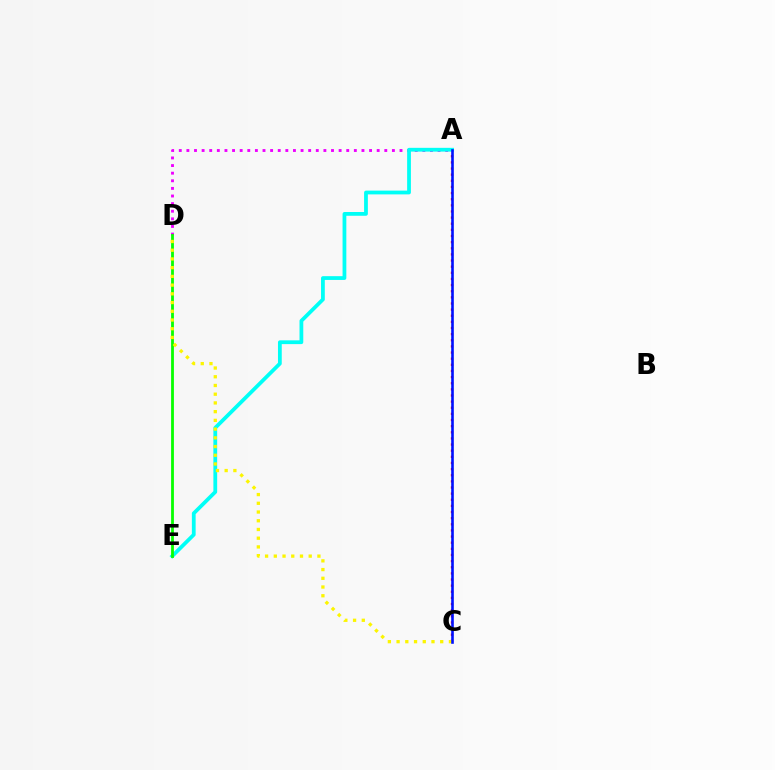{('A', 'C'): [{'color': '#ff0000', 'line_style': 'dotted', 'thickness': 1.67}, {'color': '#0010ff', 'line_style': 'solid', 'thickness': 1.88}], ('A', 'D'): [{'color': '#ee00ff', 'line_style': 'dotted', 'thickness': 2.07}], ('A', 'E'): [{'color': '#00fff6', 'line_style': 'solid', 'thickness': 2.72}], ('D', 'E'): [{'color': '#08ff00', 'line_style': 'solid', 'thickness': 2.02}], ('C', 'D'): [{'color': '#fcf500', 'line_style': 'dotted', 'thickness': 2.37}]}